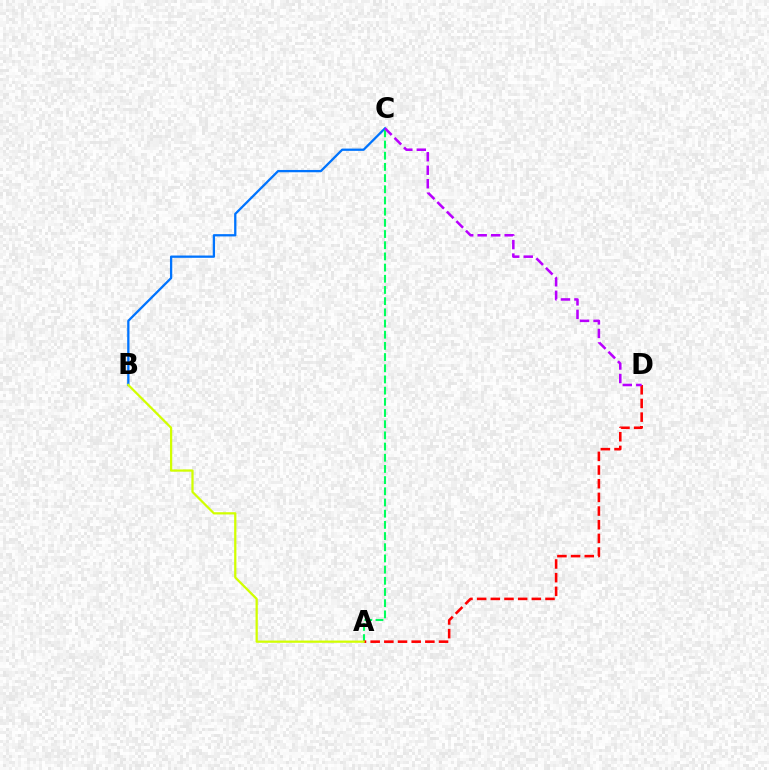{('B', 'C'): [{'color': '#0074ff', 'line_style': 'solid', 'thickness': 1.65}], ('A', 'C'): [{'color': '#00ff5c', 'line_style': 'dashed', 'thickness': 1.52}], ('A', 'D'): [{'color': '#ff0000', 'line_style': 'dashed', 'thickness': 1.86}], ('A', 'B'): [{'color': '#d1ff00', 'line_style': 'solid', 'thickness': 1.62}], ('C', 'D'): [{'color': '#b900ff', 'line_style': 'dashed', 'thickness': 1.83}]}